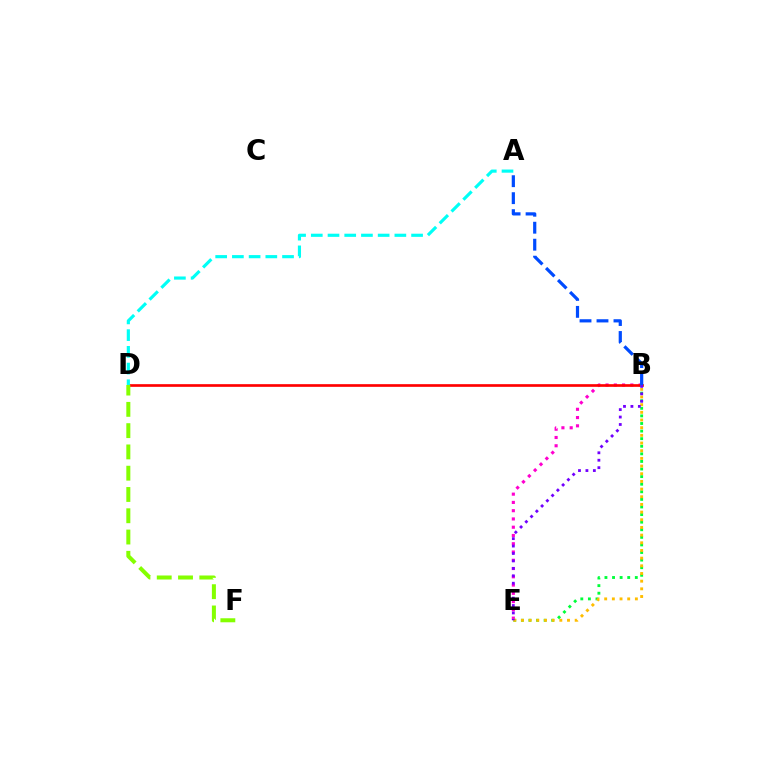{('B', 'E'): [{'color': '#ff00cf', 'line_style': 'dotted', 'thickness': 2.25}, {'color': '#00ff39', 'line_style': 'dotted', 'thickness': 2.06}, {'color': '#ffbd00', 'line_style': 'dotted', 'thickness': 2.08}, {'color': '#7200ff', 'line_style': 'dotted', 'thickness': 2.02}], ('B', 'D'): [{'color': '#ff0000', 'line_style': 'solid', 'thickness': 1.92}], ('A', 'B'): [{'color': '#004bff', 'line_style': 'dashed', 'thickness': 2.31}], ('A', 'D'): [{'color': '#00fff6', 'line_style': 'dashed', 'thickness': 2.27}], ('D', 'F'): [{'color': '#84ff00', 'line_style': 'dashed', 'thickness': 2.89}]}